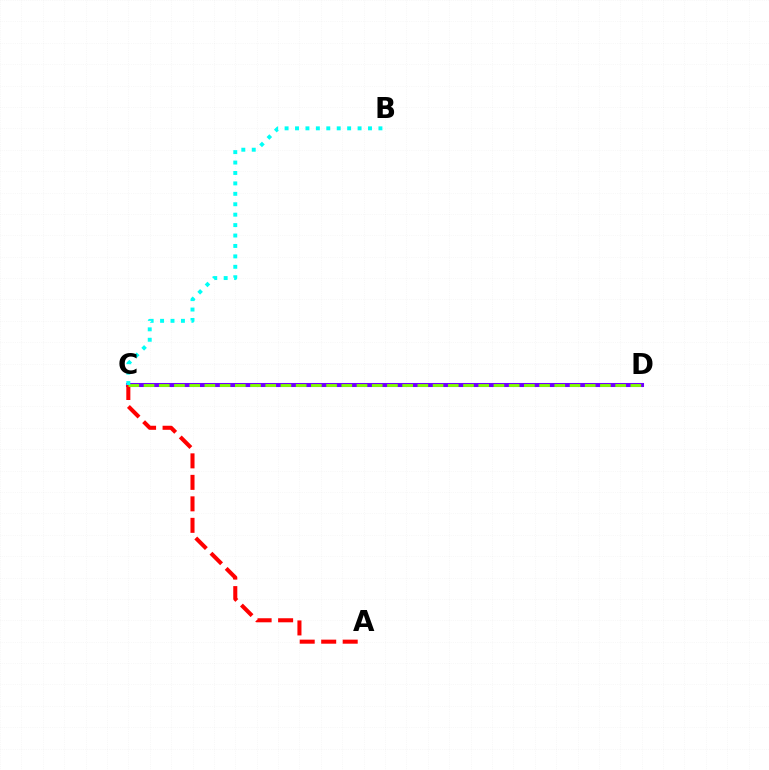{('C', 'D'): [{'color': '#7200ff', 'line_style': 'solid', 'thickness': 2.92}, {'color': '#84ff00', 'line_style': 'dashed', 'thickness': 2.07}], ('A', 'C'): [{'color': '#ff0000', 'line_style': 'dashed', 'thickness': 2.92}], ('B', 'C'): [{'color': '#00fff6', 'line_style': 'dotted', 'thickness': 2.83}]}